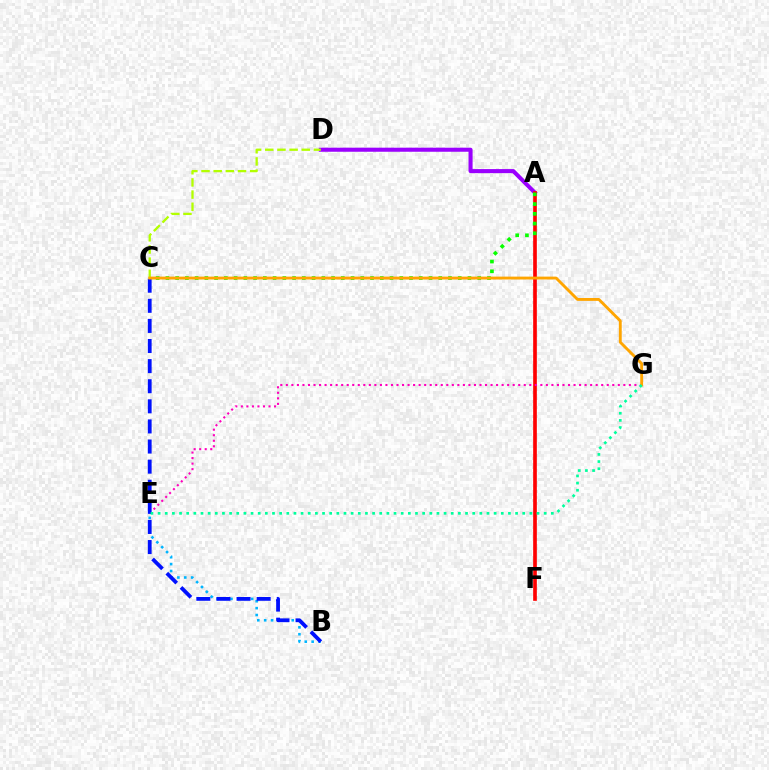{('A', 'D'): [{'color': '#9b00ff', 'line_style': 'solid', 'thickness': 2.92}], ('B', 'E'): [{'color': '#00b5ff', 'line_style': 'dotted', 'thickness': 1.87}], ('A', 'F'): [{'color': '#ff0000', 'line_style': 'solid', 'thickness': 2.64}], ('A', 'C'): [{'color': '#08ff00', 'line_style': 'dotted', 'thickness': 2.65}], ('C', 'D'): [{'color': '#b3ff00', 'line_style': 'dashed', 'thickness': 1.65}], ('E', 'G'): [{'color': '#ff00bd', 'line_style': 'dotted', 'thickness': 1.5}, {'color': '#00ff9d', 'line_style': 'dotted', 'thickness': 1.94}], ('B', 'C'): [{'color': '#0010ff', 'line_style': 'dashed', 'thickness': 2.73}], ('C', 'G'): [{'color': '#ffa500', 'line_style': 'solid', 'thickness': 2.07}]}